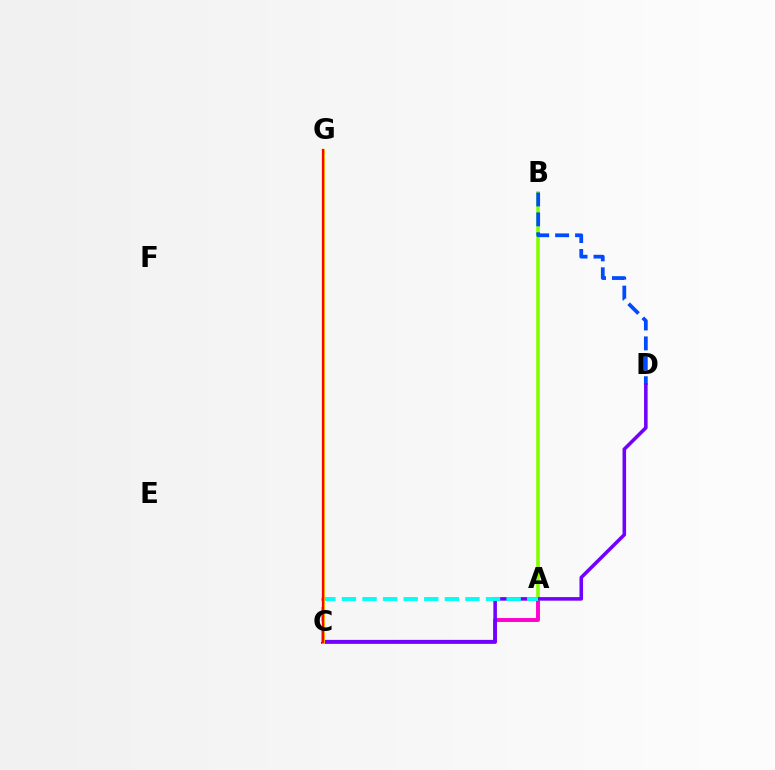{('A', 'C'): [{'color': '#ff00cf', 'line_style': 'solid', 'thickness': 2.83}, {'color': '#00fff6', 'line_style': 'dashed', 'thickness': 2.8}], ('A', 'B'): [{'color': '#84ff00', 'line_style': 'solid', 'thickness': 2.58}], ('C', 'G'): [{'color': '#00ff39', 'line_style': 'dotted', 'thickness': 2.1}, {'color': '#ffbd00', 'line_style': 'solid', 'thickness': 2.1}, {'color': '#ff0000', 'line_style': 'solid', 'thickness': 1.62}], ('B', 'D'): [{'color': '#004bff', 'line_style': 'dashed', 'thickness': 2.71}], ('C', 'D'): [{'color': '#7200ff', 'line_style': 'solid', 'thickness': 2.56}]}